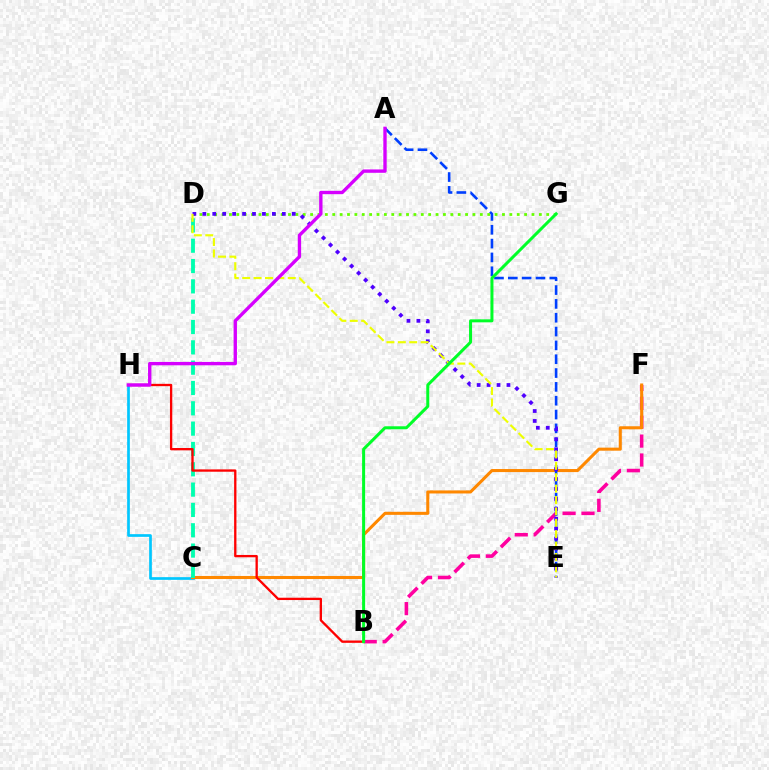{('B', 'F'): [{'color': '#ff00a0', 'line_style': 'dashed', 'thickness': 2.57}], ('C', 'H'): [{'color': '#00c7ff', 'line_style': 'solid', 'thickness': 1.94}], ('C', 'F'): [{'color': '#ff8800', 'line_style': 'solid', 'thickness': 2.2}], ('A', 'E'): [{'color': '#003fff', 'line_style': 'dashed', 'thickness': 1.88}], ('D', 'G'): [{'color': '#66ff00', 'line_style': 'dotted', 'thickness': 2.0}], ('D', 'E'): [{'color': '#4f00ff', 'line_style': 'dotted', 'thickness': 2.7}, {'color': '#eeff00', 'line_style': 'dashed', 'thickness': 1.55}], ('C', 'D'): [{'color': '#00ffaf', 'line_style': 'dashed', 'thickness': 2.76}], ('B', 'H'): [{'color': '#ff0000', 'line_style': 'solid', 'thickness': 1.67}], ('B', 'G'): [{'color': '#00ff27', 'line_style': 'solid', 'thickness': 2.17}], ('A', 'H'): [{'color': '#d600ff', 'line_style': 'solid', 'thickness': 2.42}]}